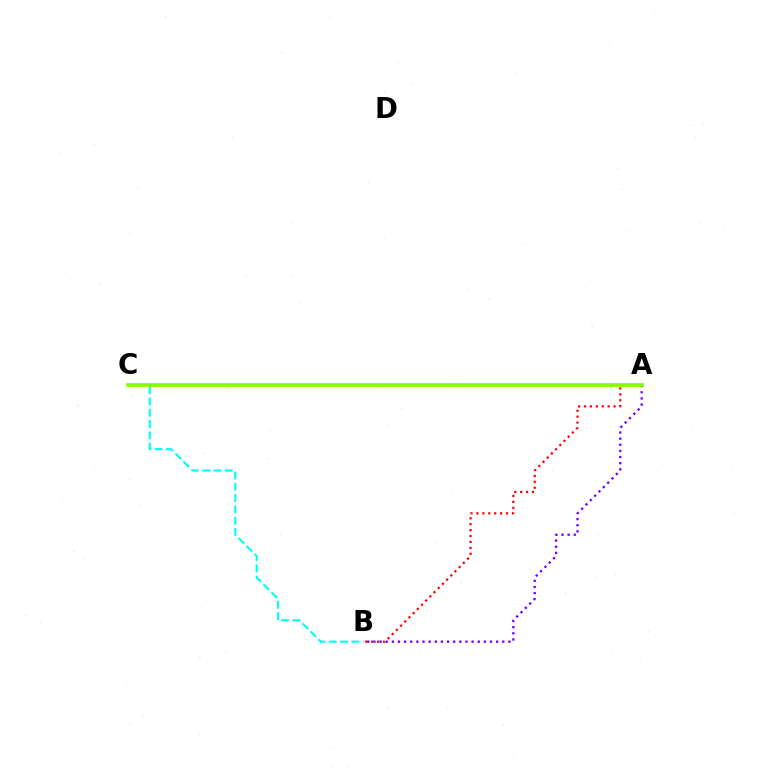{('B', 'C'): [{'color': '#00fff6', 'line_style': 'dashed', 'thickness': 1.54}], ('A', 'B'): [{'color': '#ff0000', 'line_style': 'dotted', 'thickness': 1.61}, {'color': '#7200ff', 'line_style': 'dotted', 'thickness': 1.67}], ('A', 'C'): [{'color': '#84ff00', 'line_style': 'solid', 'thickness': 2.65}]}